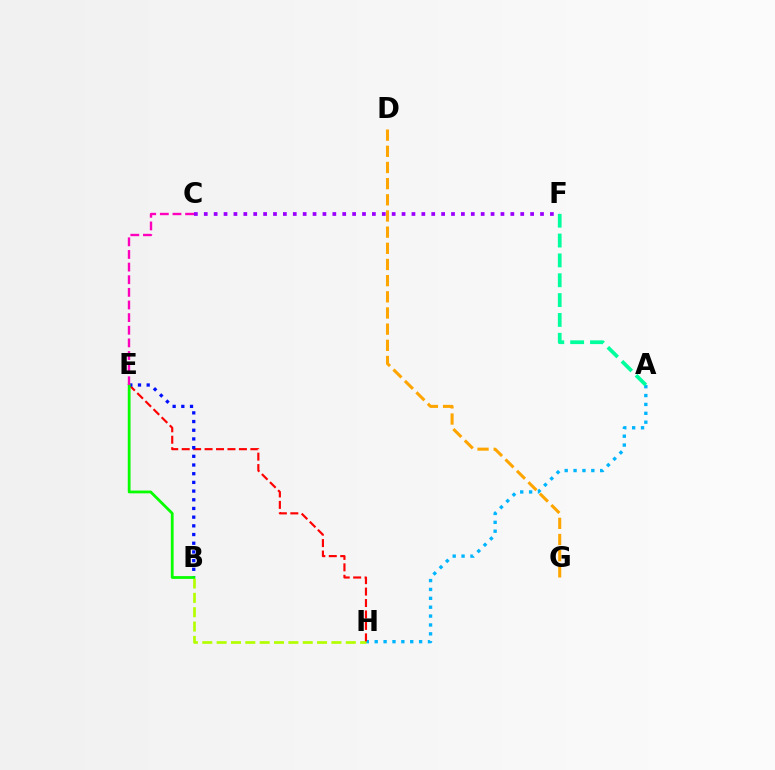{('D', 'G'): [{'color': '#ffa500', 'line_style': 'dashed', 'thickness': 2.2}], ('C', 'F'): [{'color': '#9b00ff', 'line_style': 'dotted', 'thickness': 2.69}], ('A', 'H'): [{'color': '#00b5ff', 'line_style': 'dotted', 'thickness': 2.41}], ('A', 'F'): [{'color': '#00ff9d', 'line_style': 'dashed', 'thickness': 2.7}], ('B', 'H'): [{'color': '#b3ff00', 'line_style': 'dashed', 'thickness': 1.95}], ('E', 'H'): [{'color': '#ff0000', 'line_style': 'dashed', 'thickness': 1.55}], ('B', 'E'): [{'color': '#0010ff', 'line_style': 'dotted', 'thickness': 2.36}, {'color': '#08ff00', 'line_style': 'solid', 'thickness': 2.01}], ('C', 'E'): [{'color': '#ff00bd', 'line_style': 'dashed', 'thickness': 1.72}]}